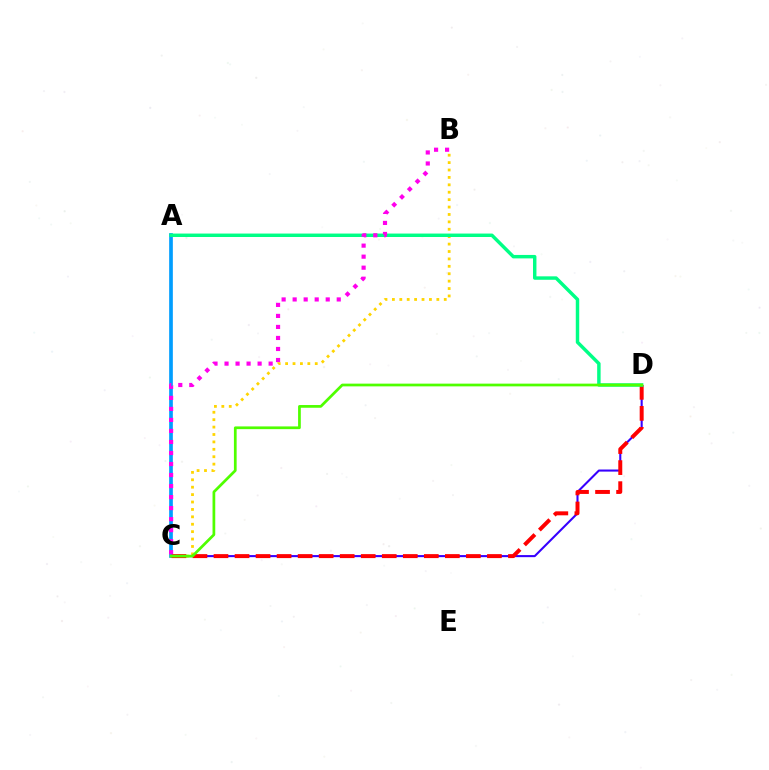{('C', 'D'): [{'color': '#3700ff', 'line_style': 'solid', 'thickness': 1.5}, {'color': '#ff0000', 'line_style': 'dashed', 'thickness': 2.86}, {'color': '#4fff00', 'line_style': 'solid', 'thickness': 1.96}], ('B', 'C'): [{'color': '#ffd500', 'line_style': 'dotted', 'thickness': 2.01}, {'color': '#ff00ed', 'line_style': 'dotted', 'thickness': 3.0}], ('A', 'C'): [{'color': '#009eff', 'line_style': 'solid', 'thickness': 2.65}], ('A', 'D'): [{'color': '#00ff86', 'line_style': 'solid', 'thickness': 2.48}]}